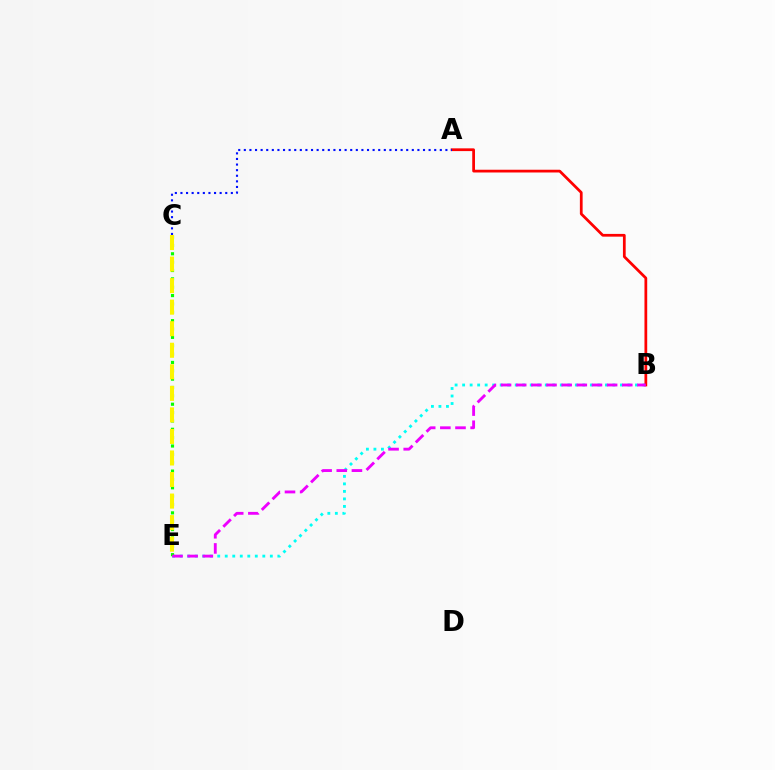{('B', 'E'): [{'color': '#00fff6', 'line_style': 'dotted', 'thickness': 2.04}, {'color': '#ee00ff', 'line_style': 'dashed', 'thickness': 2.06}], ('C', 'E'): [{'color': '#08ff00', 'line_style': 'dotted', 'thickness': 2.27}, {'color': '#fcf500', 'line_style': 'dashed', 'thickness': 2.93}], ('A', 'B'): [{'color': '#ff0000', 'line_style': 'solid', 'thickness': 1.98}], ('A', 'C'): [{'color': '#0010ff', 'line_style': 'dotted', 'thickness': 1.52}]}